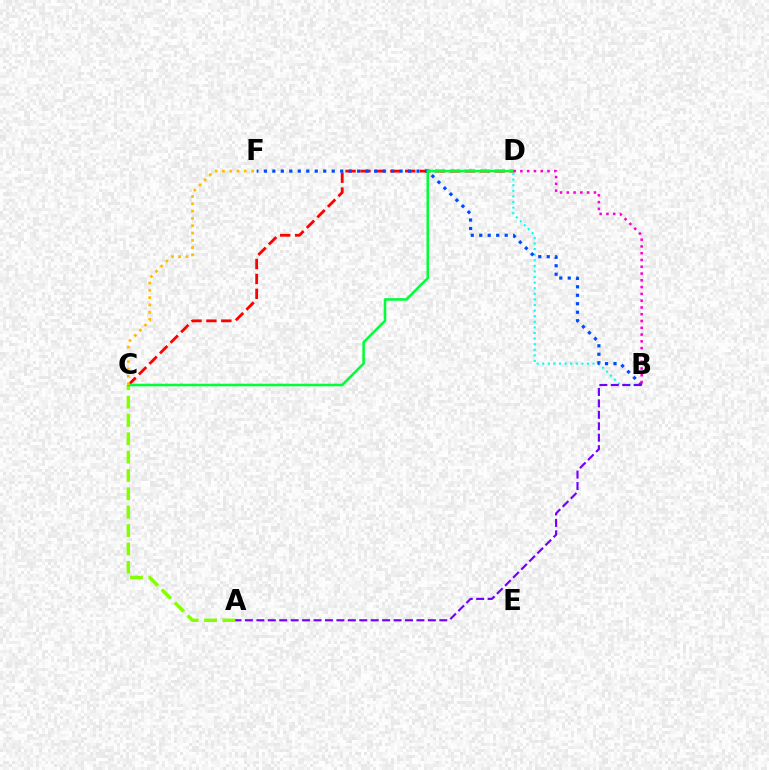{('A', 'C'): [{'color': '#84ff00', 'line_style': 'dashed', 'thickness': 2.49}], ('C', 'D'): [{'color': '#ff0000', 'line_style': 'dashed', 'thickness': 2.03}, {'color': '#00ff39', 'line_style': 'solid', 'thickness': 1.85}], ('B', 'D'): [{'color': '#00fff6', 'line_style': 'dotted', 'thickness': 1.52}, {'color': '#ff00cf', 'line_style': 'dotted', 'thickness': 1.84}], ('B', 'F'): [{'color': '#004bff', 'line_style': 'dotted', 'thickness': 2.3}], ('A', 'B'): [{'color': '#7200ff', 'line_style': 'dashed', 'thickness': 1.55}], ('C', 'F'): [{'color': '#ffbd00', 'line_style': 'dotted', 'thickness': 1.98}]}